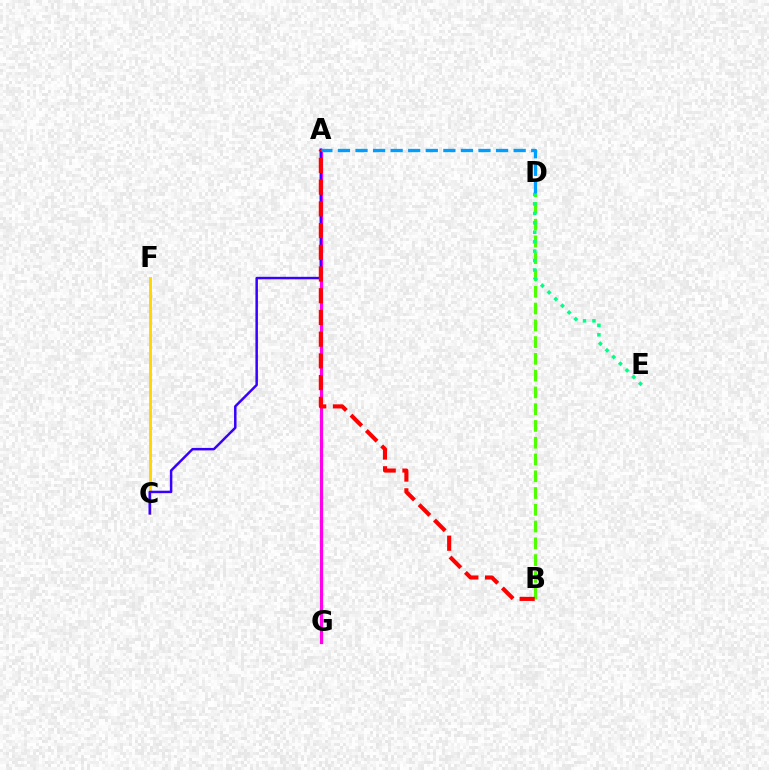{('C', 'F'): [{'color': '#ffd500', 'line_style': 'solid', 'thickness': 2.08}], ('B', 'D'): [{'color': '#4fff00', 'line_style': 'dashed', 'thickness': 2.28}], ('A', 'G'): [{'color': '#ff00ed', 'line_style': 'solid', 'thickness': 2.32}], ('A', 'C'): [{'color': '#3700ff', 'line_style': 'solid', 'thickness': 1.79}], ('D', 'E'): [{'color': '#00ff86', 'line_style': 'dotted', 'thickness': 2.57}], ('A', 'B'): [{'color': '#ff0000', 'line_style': 'dashed', 'thickness': 2.95}], ('A', 'D'): [{'color': '#009eff', 'line_style': 'dashed', 'thickness': 2.39}]}